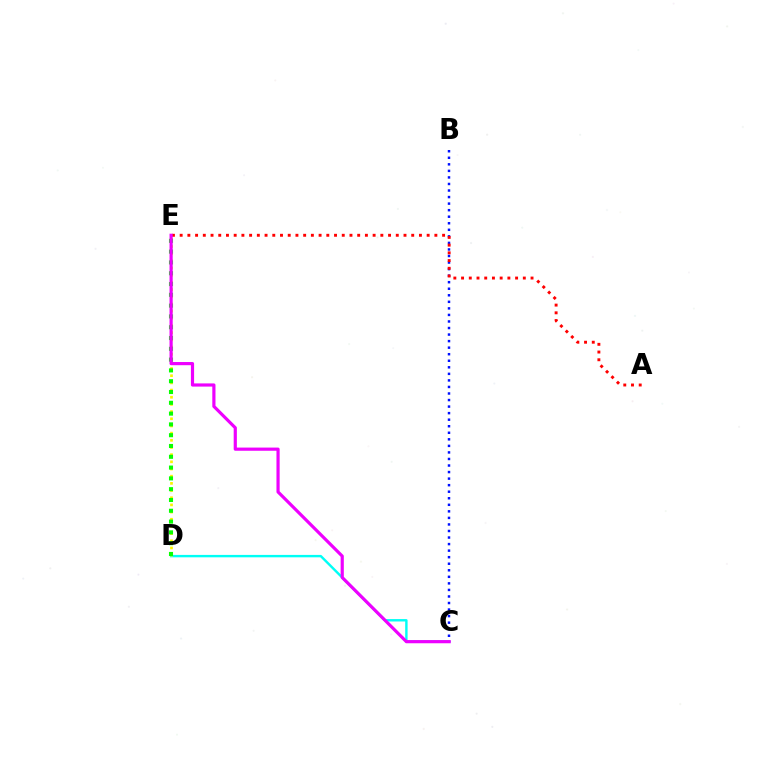{('C', 'D'): [{'color': '#00fff6', 'line_style': 'solid', 'thickness': 1.74}], ('D', 'E'): [{'color': '#fcf500', 'line_style': 'dotted', 'thickness': 1.95}, {'color': '#08ff00', 'line_style': 'dotted', 'thickness': 2.93}], ('B', 'C'): [{'color': '#0010ff', 'line_style': 'dotted', 'thickness': 1.78}], ('A', 'E'): [{'color': '#ff0000', 'line_style': 'dotted', 'thickness': 2.1}], ('C', 'E'): [{'color': '#ee00ff', 'line_style': 'solid', 'thickness': 2.29}]}